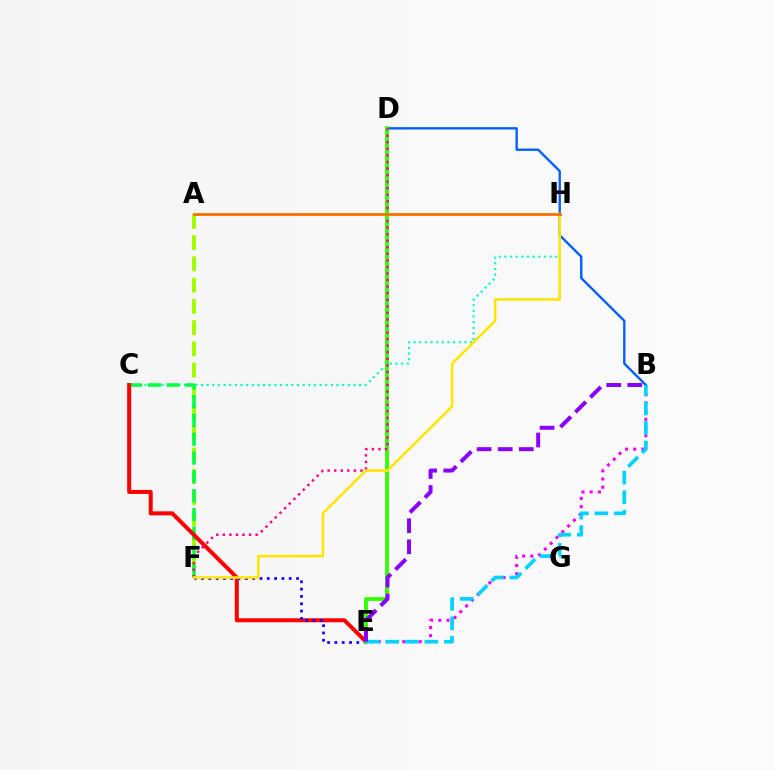{('A', 'F'): [{'color': '#a2ff00', 'line_style': 'dashed', 'thickness': 2.89}], ('C', 'H'): [{'color': '#00ffbb', 'line_style': 'dotted', 'thickness': 1.53}], ('C', 'F'): [{'color': '#00ff45', 'line_style': 'dashed', 'thickness': 2.55}], ('B', 'D'): [{'color': '#005dff', 'line_style': 'solid', 'thickness': 1.7}], ('C', 'E'): [{'color': '#ff0000', 'line_style': 'solid', 'thickness': 2.88}], ('E', 'F'): [{'color': '#1900ff', 'line_style': 'dotted', 'thickness': 1.99}], ('D', 'E'): [{'color': '#31ff00', 'line_style': 'solid', 'thickness': 2.74}], ('B', 'E'): [{'color': '#fa00f9', 'line_style': 'dotted', 'thickness': 2.23}, {'color': '#00d3ff', 'line_style': 'dashed', 'thickness': 2.65}, {'color': '#8a00ff', 'line_style': 'dashed', 'thickness': 2.86}], ('D', 'F'): [{'color': '#ff0088', 'line_style': 'dotted', 'thickness': 1.78}], ('F', 'H'): [{'color': '#ffe600', 'line_style': 'solid', 'thickness': 1.84}], ('A', 'H'): [{'color': '#ff7000', 'line_style': 'solid', 'thickness': 2.01}]}